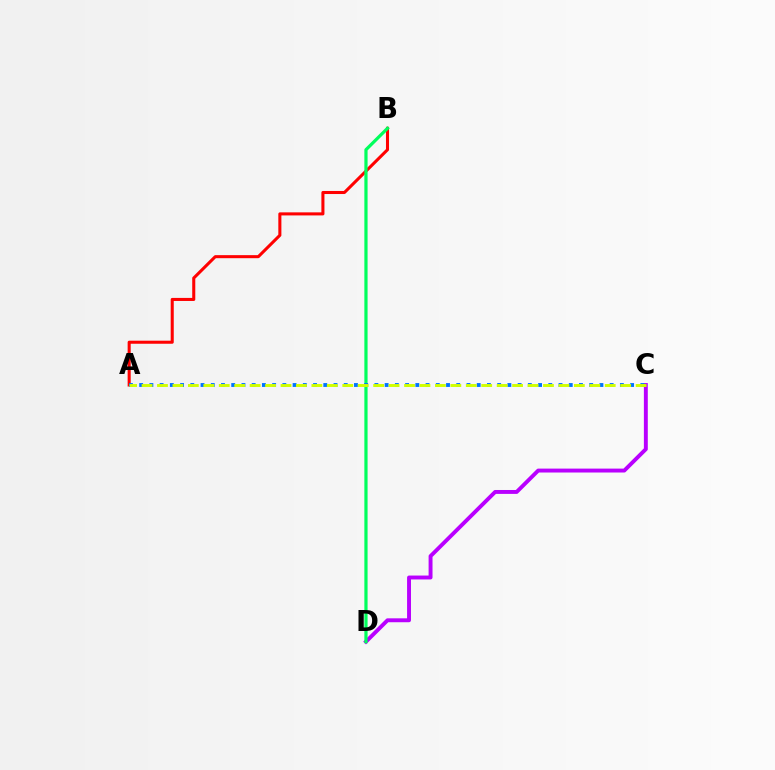{('A', 'B'): [{'color': '#ff0000', 'line_style': 'solid', 'thickness': 2.2}], ('C', 'D'): [{'color': '#b900ff', 'line_style': 'solid', 'thickness': 2.81}], ('B', 'D'): [{'color': '#00ff5c', 'line_style': 'solid', 'thickness': 2.31}], ('A', 'C'): [{'color': '#0074ff', 'line_style': 'dotted', 'thickness': 2.78}, {'color': '#d1ff00', 'line_style': 'dashed', 'thickness': 2.1}]}